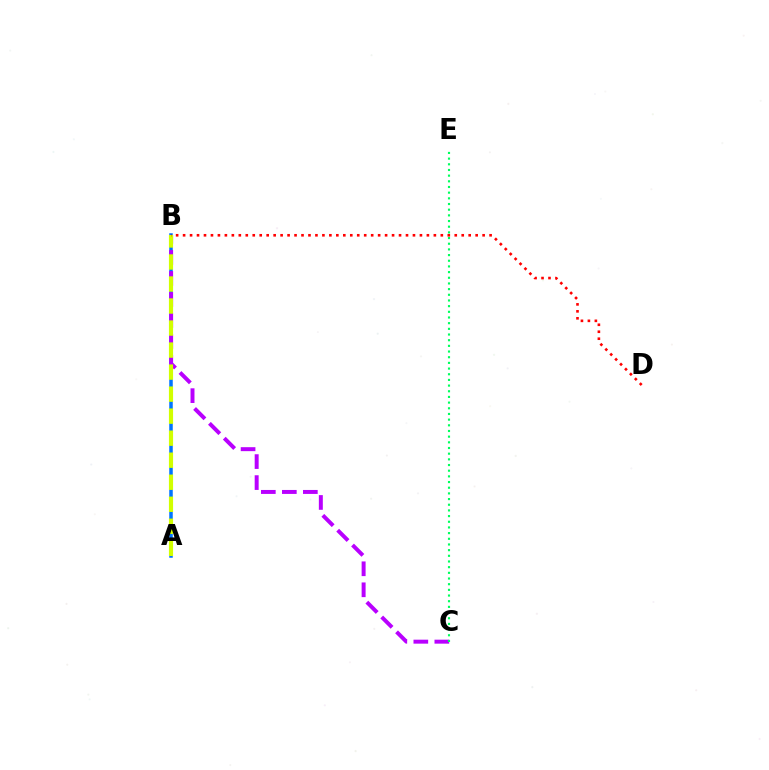{('A', 'B'): [{'color': '#0074ff', 'line_style': 'solid', 'thickness': 2.53}, {'color': '#d1ff00', 'line_style': 'dashed', 'thickness': 2.99}], ('B', 'C'): [{'color': '#b900ff', 'line_style': 'dashed', 'thickness': 2.85}], ('B', 'D'): [{'color': '#ff0000', 'line_style': 'dotted', 'thickness': 1.89}], ('C', 'E'): [{'color': '#00ff5c', 'line_style': 'dotted', 'thickness': 1.54}]}